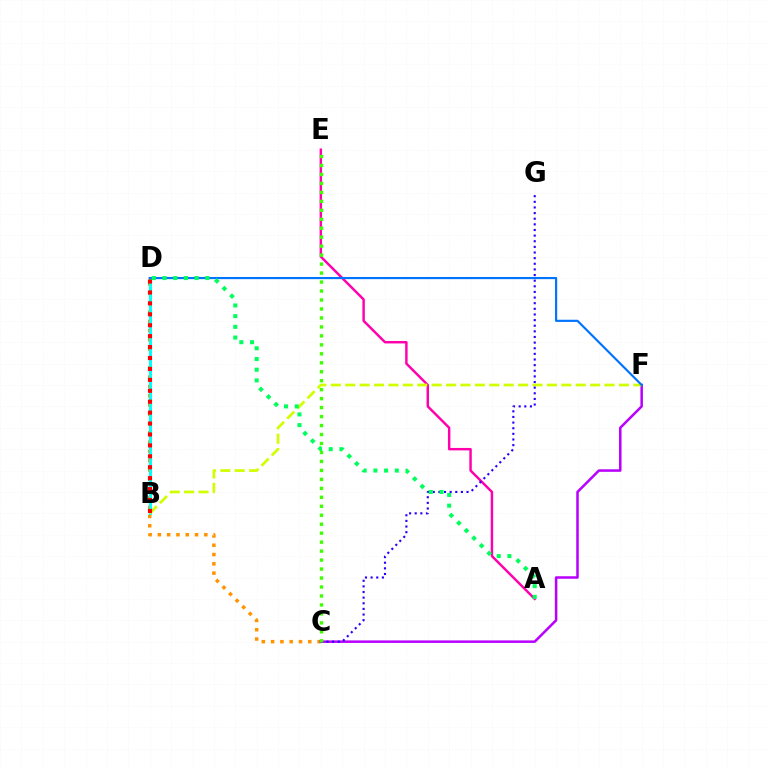{('C', 'D'): [{'color': '#ff9400', 'line_style': 'dotted', 'thickness': 2.52}], ('B', 'D'): [{'color': '#00fff6', 'line_style': 'solid', 'thickness': 2.17}, {'color': '#ff0000', 'line_style': 'dotted', 'thickness': 2.97}], ('A', 'E'): [{'color': '#ff00ac', 'line_style': 'solid', 'thickness': 1.76}], ('C', 'F'): [{'color': '#b900ff', 'line_style': 'solid', 'thickness': 1.81}], ('B', 'F'): [{'color': '#d1ff00', 'line_style': 'dashed', 'thickness': 1.96}], ('C', 'G'): [{'color': '#2500ff', 'line_style': 'dotted', 'thickness': 1.53}], ('D', 'F'): [{'color': '#0074ff', 'line_style': 'solid', 'thickness': 1.56}], ('A', 'D'): [{'color': '#00ff5c', 'line_style': 'dotted', 'thickness': 2.91}], ('C', 'E'): [{'color': '#3dff00', 'line_style': 'dotted', 'thickness': 2.44}]}